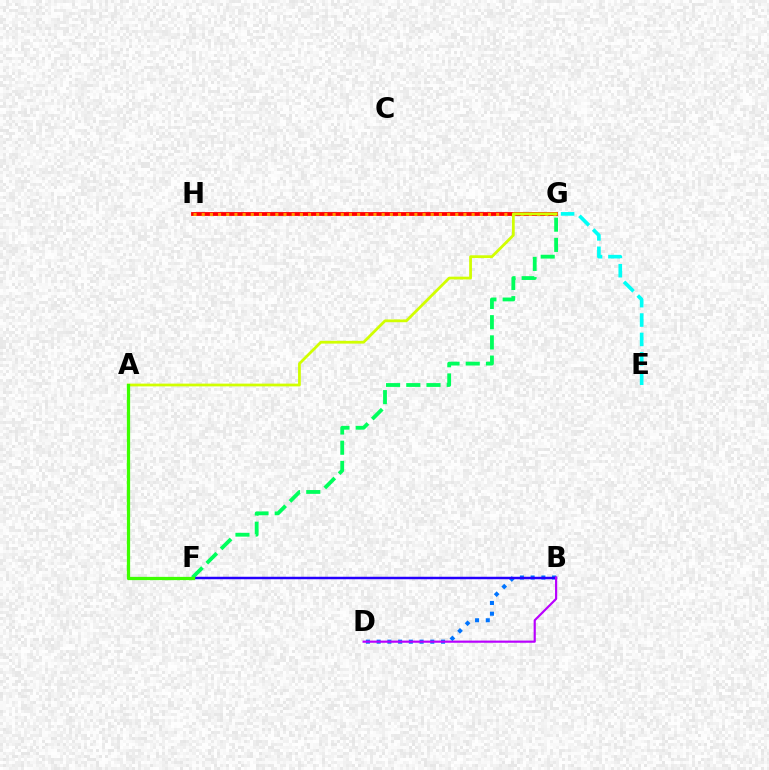{('B', 'D'): [{'color': '#0074ff', 'line_style': 'dotted', 'thickness': 2.91}, {'color': '#b900ff', 'line_style': 'solid', 'thickness': 1.56}], ('G', 'H'): [{'color': '#ff00ac', 'line_style': 'dashed', 'thickness': 1.56}, {'color': '#ff0000', 'line_style': 'solid', 'thickness': 2.74}, {'color': '#ff9400', 'line_style': 'dotted', 'thickness': 2.22}], ('A', 'G'): [{'color': '#d1ff00', 'line_style': 'solid', 'thickness': 1.99}], ('B', 'F'): [{'color': '#2500ff', 'line_style': 'solid', 'thickness': 1.78}], ('F', 'G'): [{'color': '#00ff5c', 'line_style': 'dashed', 'thickness': 2.75}], ('E', 'G'): [{'color': '#00fff6', 'line_style': 'dashed', 'thickness': 2.63}], ('A', 'F'): [{'color': '#3dff00', 'line_style': 'solid', 'thickness': 2.34}]}